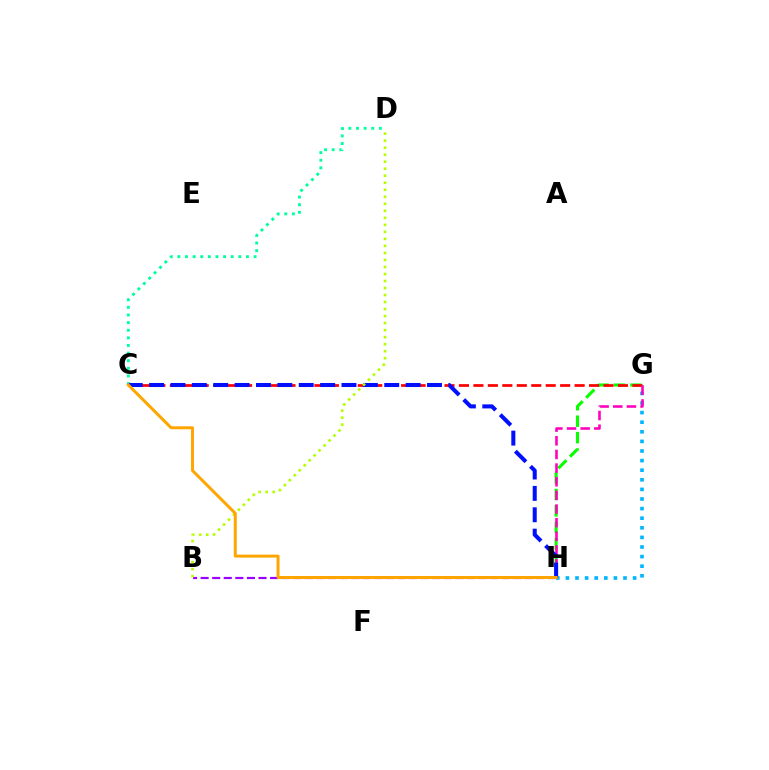{('G', 'H'): [{'color': '#00b5ff', 'line_style': 'dotted', 'thickness': 2.61}, {'color': '#08ff00', 'line_style': 'dashed', 'thickness': 2.23}, {'color': '#ff00bd', 'line_style': 'dashed', 'thickness': 1.85}], ('C', 'D'): [{'color': '#00ff9d', 'line_style': 'dotted', 'thickness': 2.07}], ('C', 'G'): [{'color': '#ff0000', 'line_style': 'dashed', 'thickness': 1.96}], ('B', 'H'): [{'color': '#9b00ff', 'line_style': 'dashed', 'thickness': 1.57}], ('C', 'H'): [{'color': '#0010ff', 'line_style': 'dashed', 'thickness': 2.9}, {'color': '#ffa500', 'line_style': 'solid', 'thickness': 2.14}], ('B', 'D'): [{'color': '#b3ff00', 'line_style': 'dotted', 'thickness': 1.91}]}